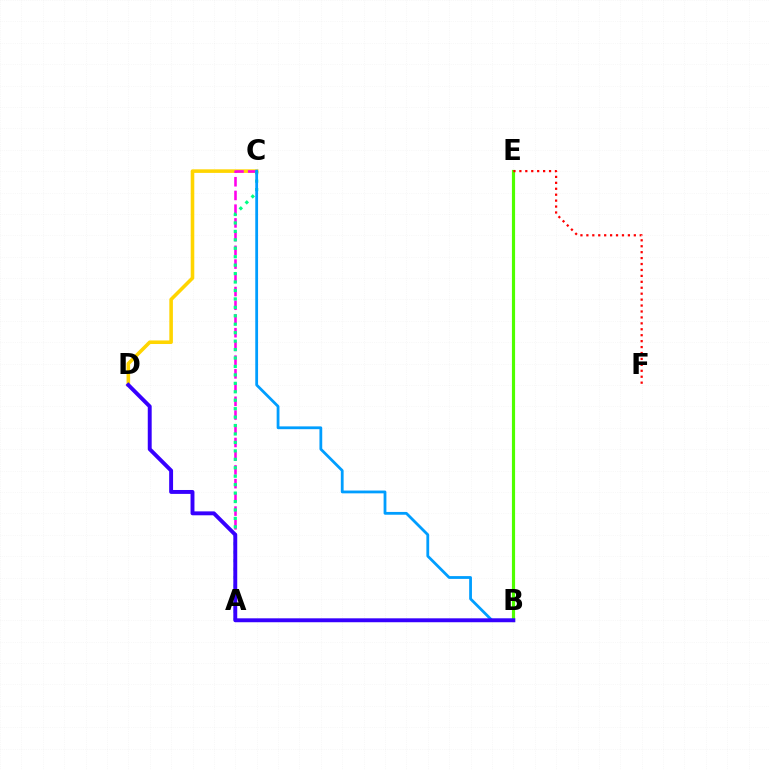{('C', 'D'): [{'color': '#ffd500', 'line_style': 'solid', 'thickness': 2.57}], ('A', 'C'): [{'color': '#ff00ed', 'line_style': 'dashed', 'thickness': 1.86}, {'color': '#00ff86', 'line_style': 'dotted', 'thickness': 2.29}], ('B', 'E'): [{'color': '#4fff00', 'line_style': 'solid', 'thickness': 2.28}], ('B', 'C'): [{'color': '#009eff', 'line_style': 'solid', 'thickness': 2.01}], ('E', 'F'): [{'color': '#ff0000', 'line_style': 'dotted', 'thickness': 1.61}], ('B', 'D'): [{'color': '#3700ff', 'line_style': 'solid', 'thickness': 2.82}]}